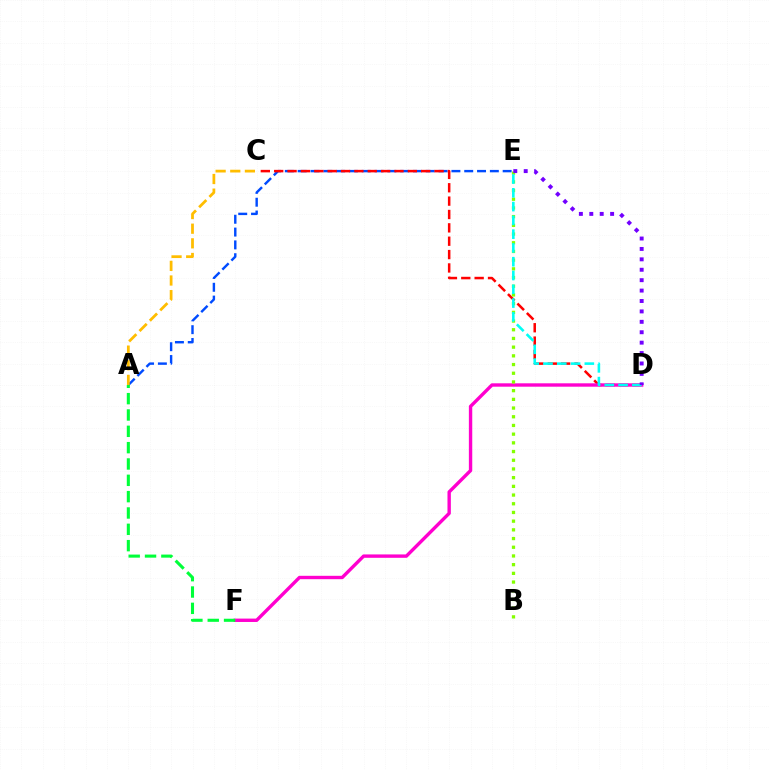{('A', 'E'): [{'color': '#004bff', 'line_style': 'dashed', 'thickness': 1.74}], ('C', 'D'): [{'color': '#ff0000', 'line_style': 'dashed', 'thickness': 1.82}], ('A', 'C'): [{'color': '#ffbd00', 'line_style': 'dashed', 'thickness': 1.99}], ('D', 'F'): [{'color': '#ff00cf', 'line_style': 'solid', 'thickness': 2.43}], ('B', 'E'): [{'color': '#84ff00', 'line_style': 'dotted', 'thickness': 2.36}], ('A', 'F'): [{'color': '#00ff39', 'line_style': 'dashed', 'thickness': 2.22}], ('D', 'E'): [{'color': '#00fff6', 'line_style': 'dashed', 'thickness': 1.87}, {'color': '#7200ff', 'line_style': 'dotted', 'thickness': 2.83}]}